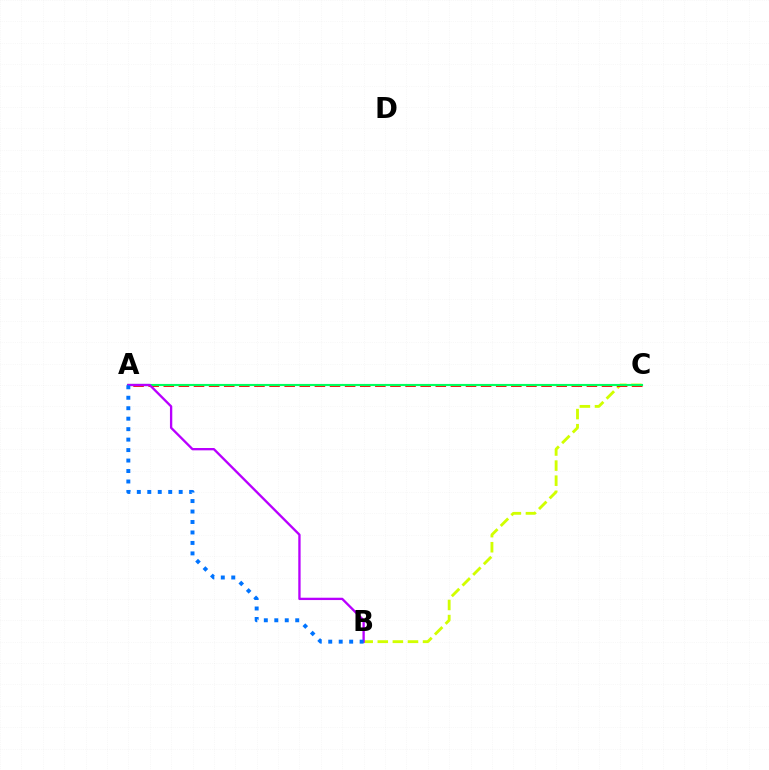{('B', 'C'): [{'color': '#d1ff00', 'line_style': 'dashed', 'thickness': 2.05}], ('A', 'C'): [{'color': '#ff0000', 'line_style': 'dashed', 'thickness': 2.05}, {'color': '#00ff5c', 'line_style': 'solid', 'thickness': 1.54}], ('A', 'B'): [{'color': '#b900ff', 'line_style': 'solid', 'thickness': 1.68}, {'color': '#0074ff', 'line_style': 'dotted', 'thickness': 2.84}]}